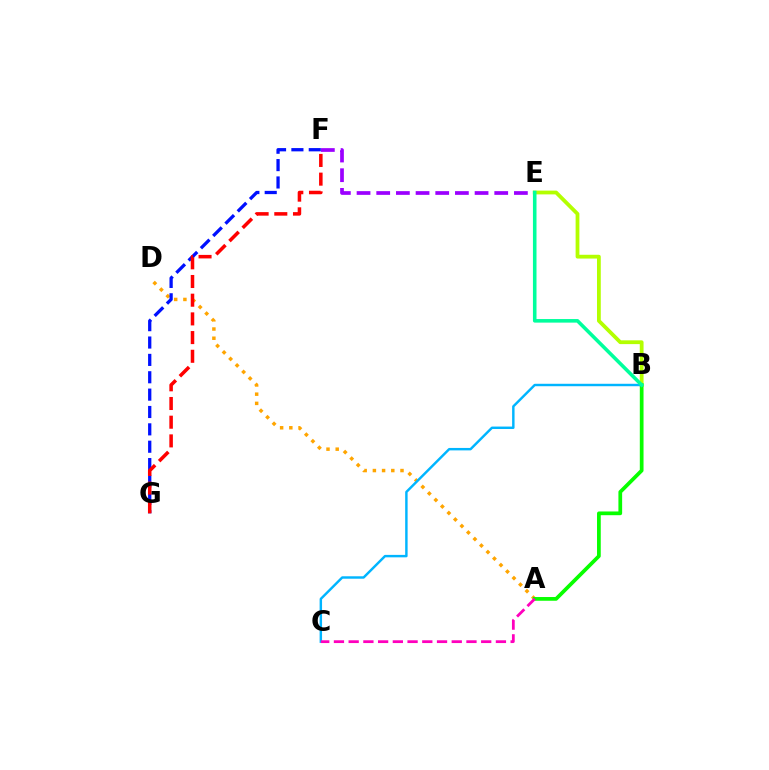{('A', 'D'): [{'color': '#ffa500', 'line_style': 'dotted', 'thickness': 2.5}], ('F', 'G'): [{'color': '#0010ff', 'line_style': 'dashed', 'thickness': 2.36}, {'color': '#ff0000', 'line_style': 'dashed', 'thickness': 2.54}], ('B', 'E'): [{'color': '#b3ff00', 'line_style': 'solid', 'thickness': 2.72}, {'color': '#00ff9d', 'line_style': 'solid', 'thickness': 2.57}], ('E', 'F'): [{'color': '#9b00ff', 'line_style': 'dashed', 'thickness': 2.67}], ('A', 'B'): [{'color': '#08ff00', 'line_style': 'solid', 'thickness': 2.68}], ('B', 'C'): [{'color': '#00b5ff', 'line_style': 'solid', 'thickness': 1.76}], ('A', 'C'): [{'color': '#ff00bd', 'line_style': 'dashed', 'thickness': 2.0}]}